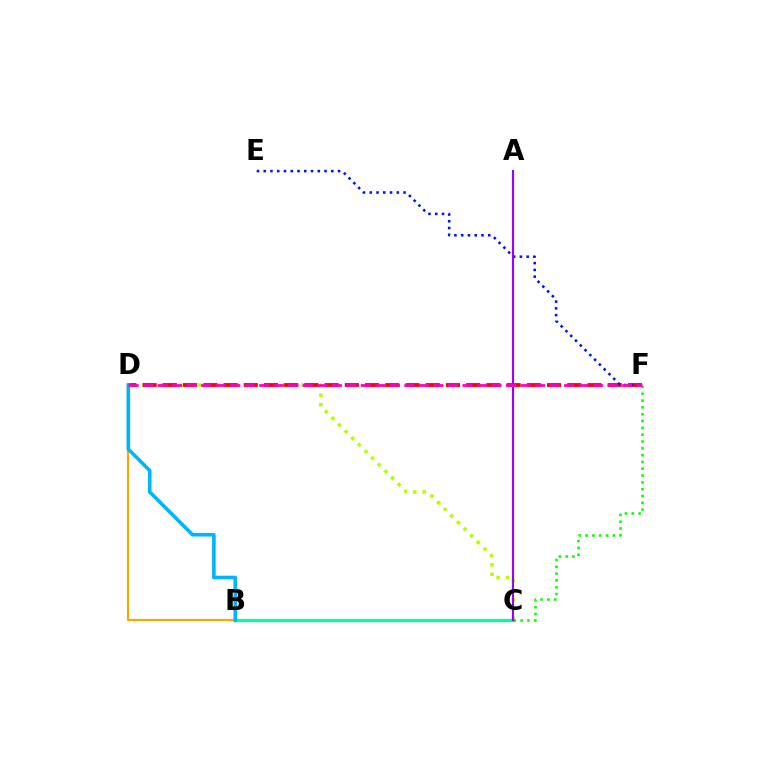{('C', 'D'): [{'color': '#b3ff00', 'line_style': 'dotted', 'thickness': 2.55}], ('B', 'C'): [{'color': '#00ff9d', 'line_style': 'solid', 'thickness': 2.32}], ('D', 'F'): [{'color': '#ff0000', 'line_style': 'dashed', 'thickness': 2.75}, {'color': '#ff00bd', 'line_style': 'dashed', 'thickness': 1.97}], ('E', 'F'): [{'color': '#0010ff', 'line_style': 'dotted', 'thickness': 1.84}], ('C', 'F'): [{'color': '#08ff00', 'line_style': 'dotted', 'thickness': 1.85}], ('B', 'D'): [{'color': '#ffa500', 'line_style': 'solid', 'thickness': 1.54}, {'color': '#00b5ff', 'line_style': 'solid', 'thickness': 2.6}], ('A', 'C'): [{'color': '#9b00ff', 'line_style': 'solid', 'thickness': 1.53}]}